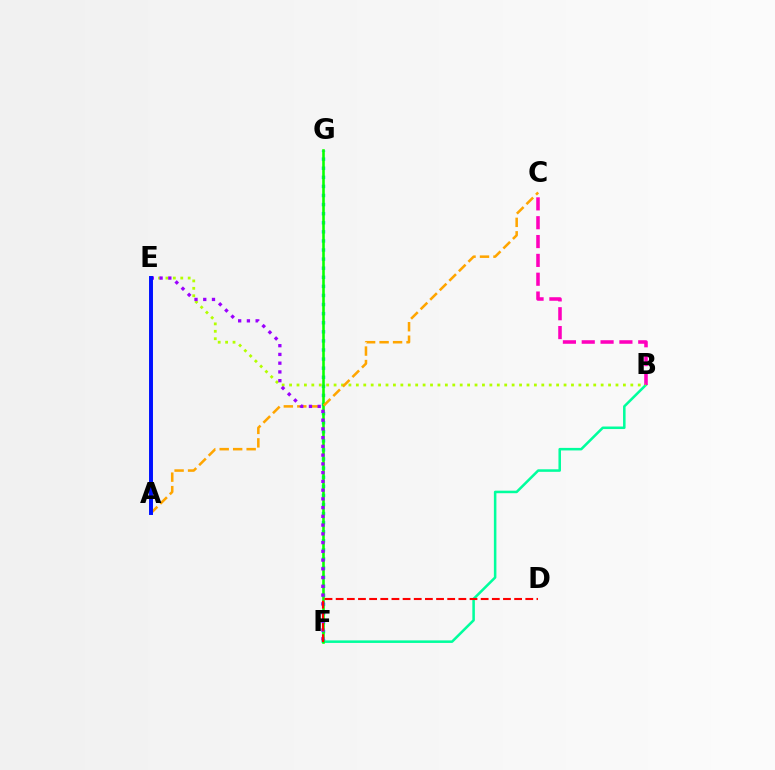{('F', 'G'): [{'color': '#00b5ff', 'line_style': 'dotted', 'thickness': 2.47}, {'color': '#08ff00', 'line_style': 'solid', 'thickness': 1.86}], ('B', 'F'): [{'color': '#00ff9d', 'line_style': 'solid', 'thickness': 1.82}], ('B', 'C'): [{'color': '#ff00bd', 'line_style': 'dashed', 'thickness': 2.56}], ('B', 'E'): [{'color': '#b3ff00', 'line_style': 'dotted', 'thickness': 2.02}], ('A', 'C'): [{'color': '#ffa500', 'line_style': 'dashed', 'thickness': 1.83}], ('E', 'F'): [{'color': '#9b00ff', 'line_style': 'dotted', 'thickness': 2.38}], ('A', 'E'): [{'color': '#0010ff', 'line_style': 'solid', 'thickness': 2.84}], ('D', 'F'): [{'color': '#ff0000', 'line_style': 'dashed', 'thickness': 1.52}]}